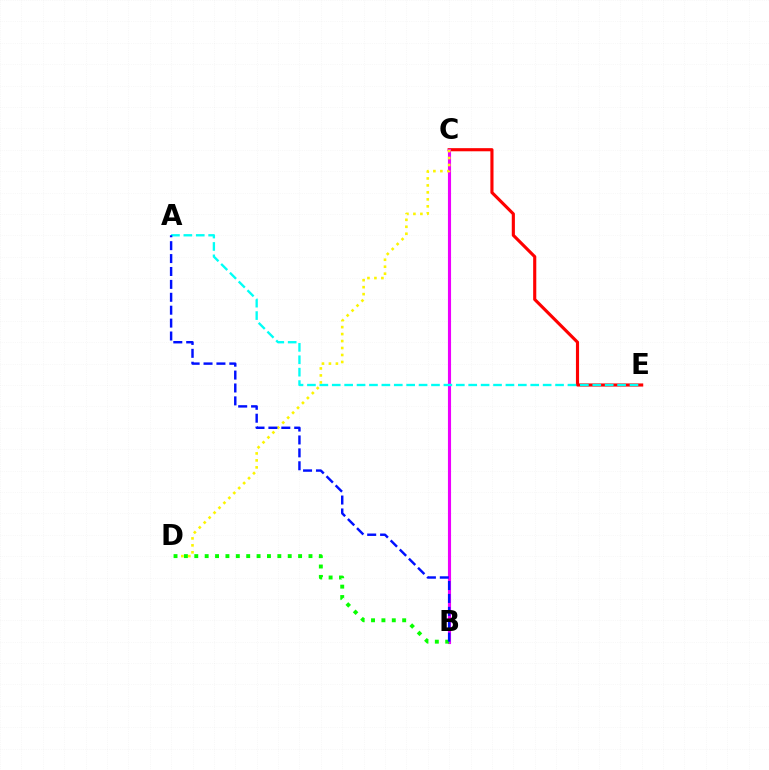{('C', 'E'): [{'color': '#ff0000', 'line_style': 'solid', 'thickness': 2.25}], ('B', 'C'): [{'color': '#ee00ff', 'line_style': 'solid', 'thickness': 2.24}], ('A', 'E'): [{'color': '#00fff6', 'line_style': 'dashed', 'thickness': 1.69}], ('C', 'D'): [{'color': '#fcf500', 'line_style': 'dotted', 'thickness': 1.89}], ('B', 'D'): [{'color': '#08ff00', 'line_style': 'dotted', 'thickness': 2.82}], ('A', 'B'): [{'color': '#0010ff', 'line_style': 'dashed', 'thickness': 1.75}]}